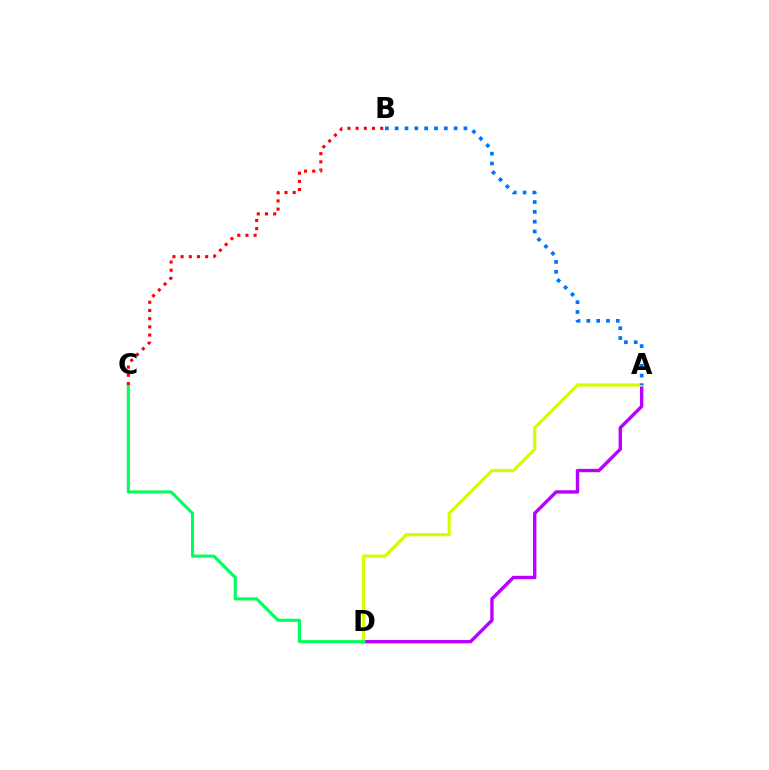{('A', 'D'): [{'color': '#b900ff', 'line_style': 'solid', 'thickness': 2.44}, {'color': '#d1ff00', 'line_style': 'solid', 'thickness': 2.31}], ('C', 'D'): [{'color': '#00ff5c', 'line_style': 'solid', 'thickness': 2.21}], ('A', 'B'): [{'color': '#0074ff', 'line_style': 'dotted', 'thickness': 2.67}], ('B', 'C'): [{'color': '#ff0000', 'line_style': 'dotted', 'thickness': 2.22}]}